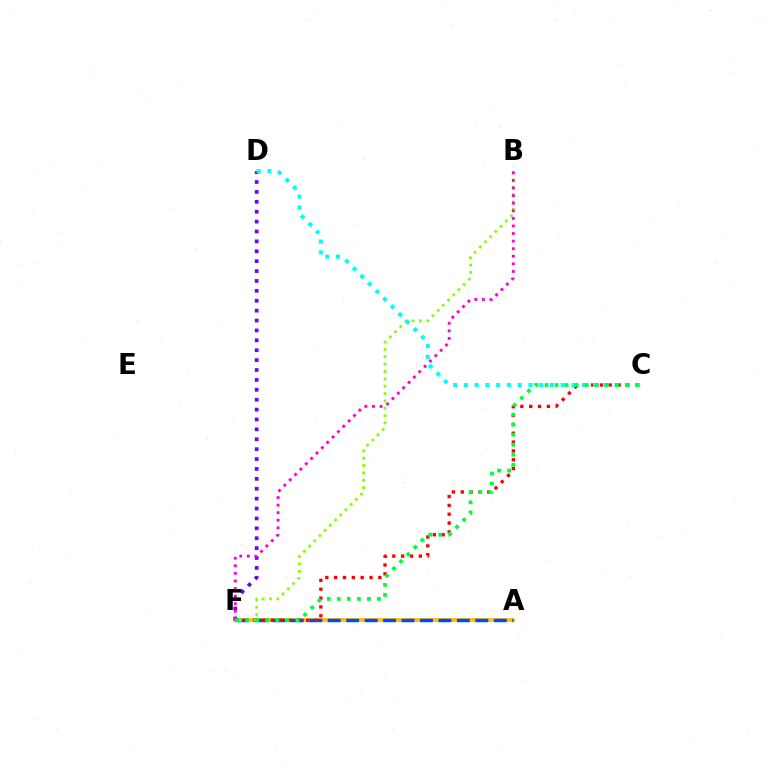{('A', 'F'): [{'color': '#ffbd00', 'line_style': 'solid', 'thickness': 2.65}, {'color': '#004bff', 'line_style': 'dashed', 'thickness': 2.51}], ('C', 'F'): [{'color': '#ff0000', 'line_style': 'dotted', 'thickness': 2.4}, {'color': '#00ff39', 'line_style': 'dotted', 'thickness': 2.73}], ('B', 'F'): [{'color': '#84ff00', 'line_style': 'dotted', 'thickness': 2.0}, {'color': '#ff00cf', 'line_style': 'dotted', 'thickness': 2.06}], ('D', 'F'): [{'color': '#7200ff', 'line_style': 'dotted', 'thickness': 2.69}], ('C', 'D'): [{'color': '#00fff6', 'line_style': 'dotted', 'thickness': 2.92}]}